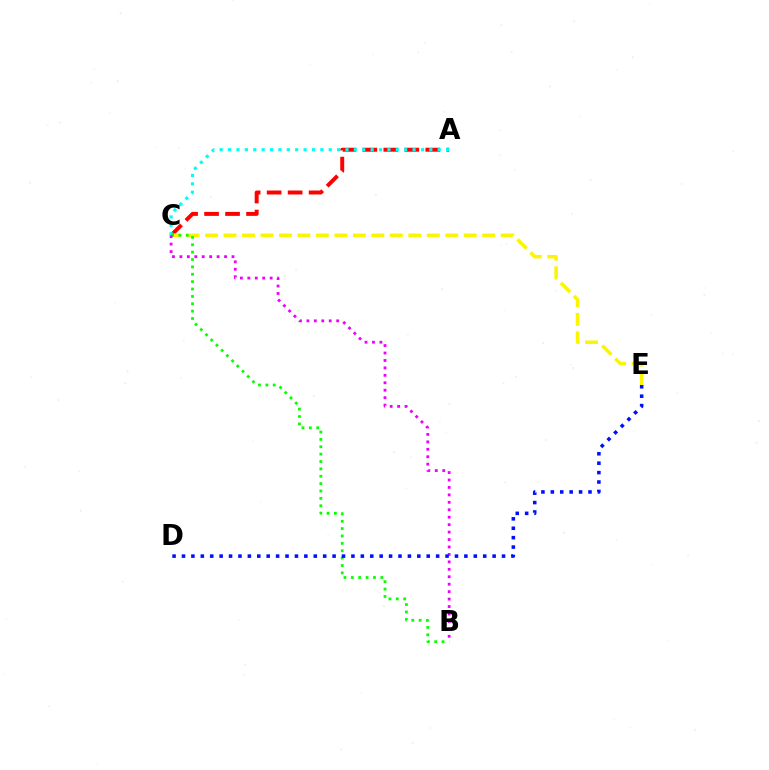{('A', 'C'): [{'color': '#ff0000', 'line_style': 'dashed', 'thickness': 2.85}, {'color': '#00fff6', 'line_style': 'dotted', 'thickness': 2.28}], ('C', 'E'): [{'color': '#fcf500', 'line_style': 'dashed', 'thickness': 2.51}], ('B', 'C'): [{'color': '#08ff00', 'line_style': 'dotted', 'thickness': 2.0}, {'color': '#ee00ff', 'line_style': 'dotted', 'thickness': 2.02}], ('D', 'E'): [{'color': '#0010ff', 'line_style': 'dotted', 'thickness': 2.56}]}